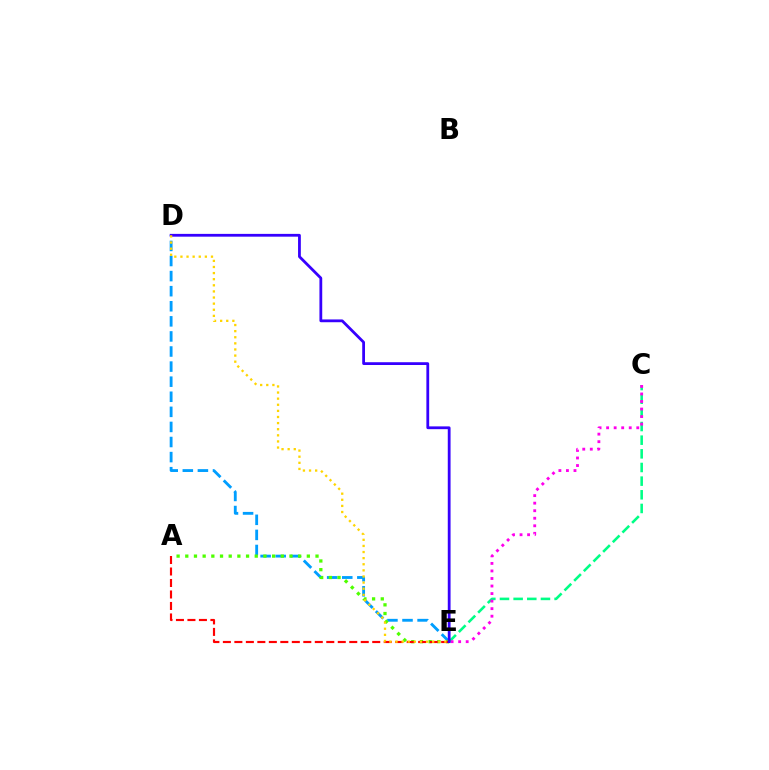{('C', 'E'): [{'color': '#00ff86', 'line_style': 'dashed', 'thickness': 1.85}, {'color': '#ff00ed', 'line_style': 'dotted', 'thickness': 2.05}], ('D', 'E'): [{'color': '#009eff', 'line_style': 'dashed', 'thickness': 2.05}, {'color': '#3700ff', 'line_style': 'solid', 'thickness': 2.01}, {'color': '#ffd500', 'line_style': 'dotted', 'thickness': 1.66}], ('A', 'E'): [{'color': '#4fff00', 'line_style': 'dotted', 'thickness': 2.36}, {'color': '#ff0000', 'line_style': 'dashed', 'thickness': 1.56}]}